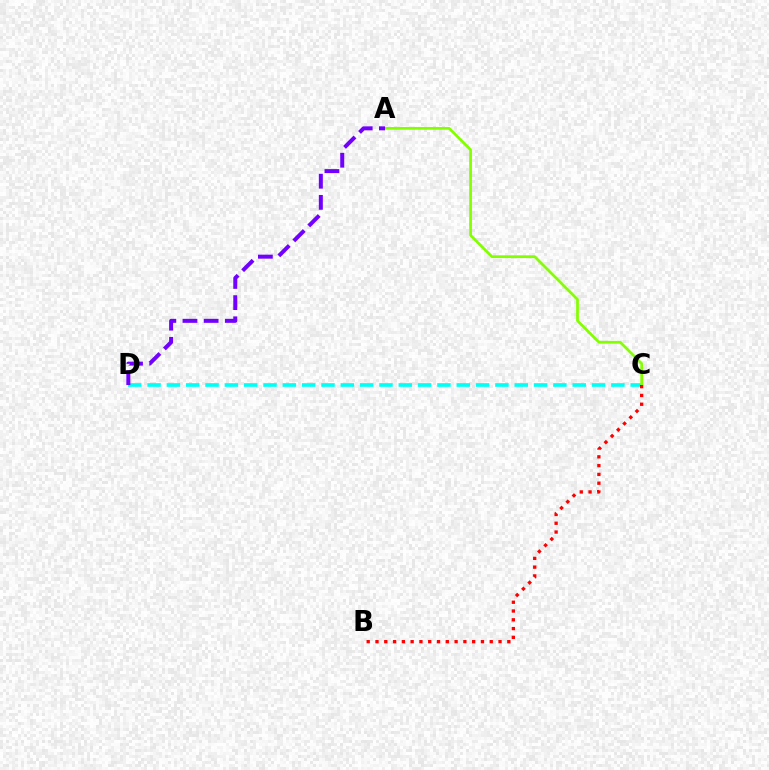{('C', 'D'): [{'color': '#00fff6', 'line_style': 'dashed', 'thickness': 2.63}], ('A', 'C'): [{'color': '#84ff00', 'line_style': 'solid', 'thickness': 1.97}], ('B', 'C'): [{'color': '#ff0000', 'line_style': 'dotted', 'thickness': 2.39}], ('A', 'D'): [{'color': '#7200ff', 'line_style': 'dashed', 'thickness': 2.88}]}